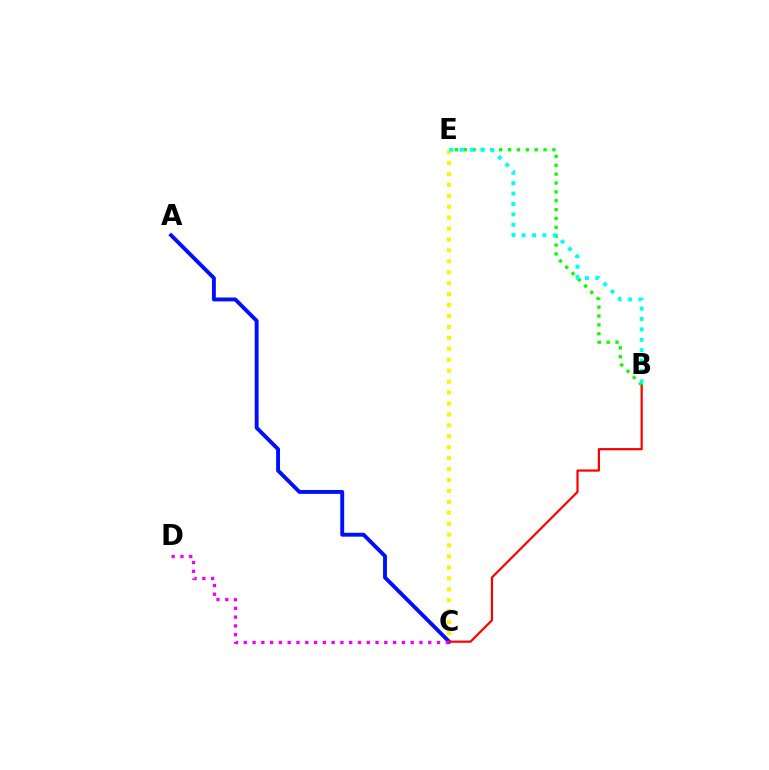{('A', 'C'): [{'color': '#0010ff', 'line_style': 'solid', 'thickness': 2.81}], ('B', 'C'): [{'color': '#ff0000', 'line_style': 'solid', 'thickness': 1.59}], ('B', 'E'): [{'color': '#08ff00', 'line_style': 'dotted', 'thickness': 2.41}, {'color': '#00fff6', 'line_style': 'dotted', 'thickness': 2.82}], ('C', 'E'): [{'color': '#fcf500', 'line_style': 'dotted', 'thickness': 2.97}], ('C', 'D'): [{'color': '#ee00ff', 'line_style': 'dotted', 'thickness': 2.39}]}